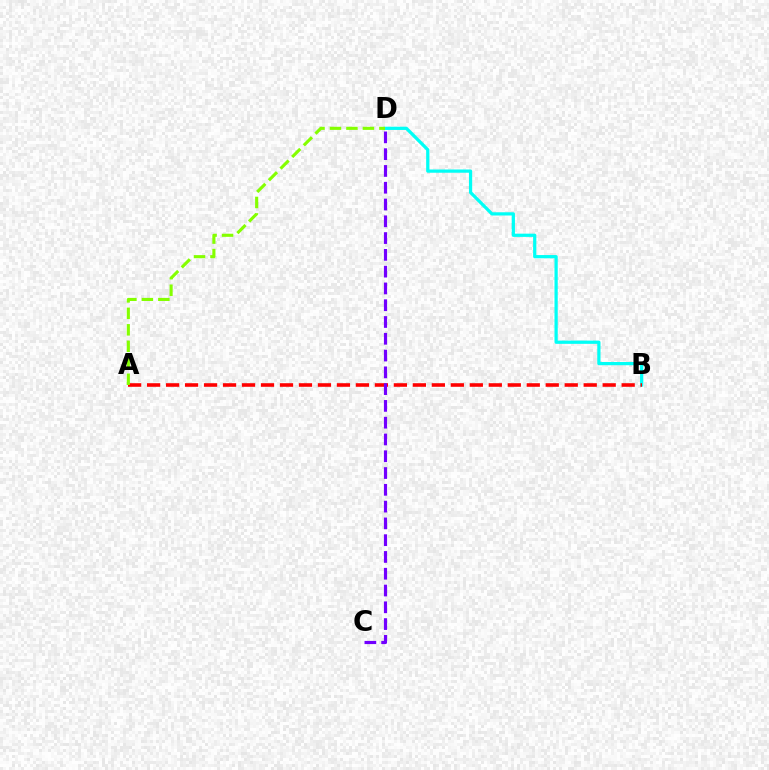{('B', 'D'): [{'color': '#00fff6', 'line_style': 'solid', 'thickness': 2.33}], ('A', 'B'): [{'color': '#ff0000', 'line_style': 'dashed', 'thickness': 2.58}], ('A', 'D'): [{'color': '#84ff00', 'line_style': 'dashed', 'thickness': 2.24}], ('C', 'D'): [{'color': '#7200ff', 'line_style': 'dashed', 'thickness': 2.28}]}